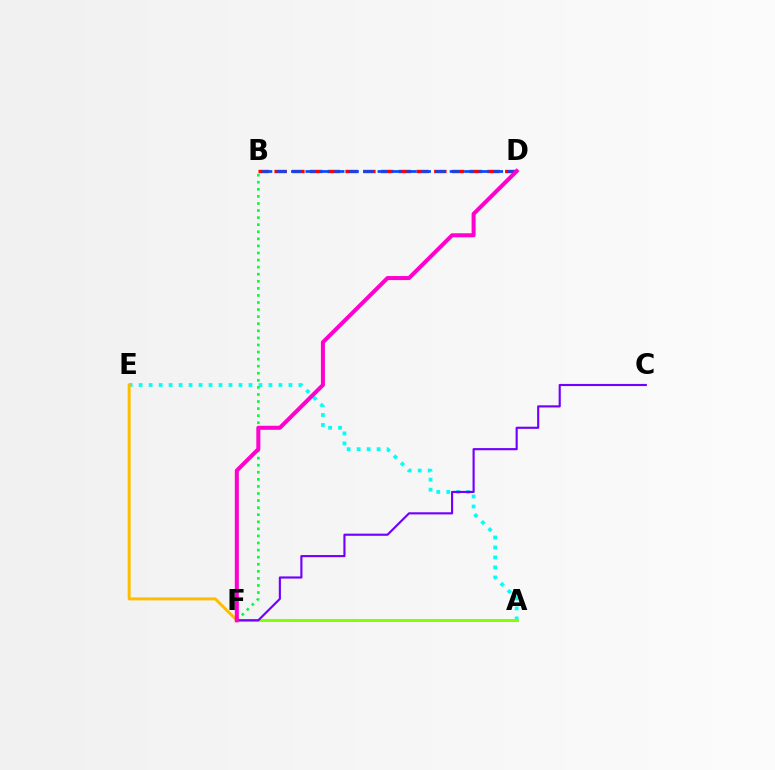{('A', 'E'): [{'color': '#00fff6', 'line_style': 'dotted', 'thickness': 2.71}], ('B', 'F'): [{'color': '#00ff39', 'line_style': 'dotted', 'thickness': 1.92}], ('B', 'D'): [{'color': '#ff0000', 'line_style': 'dashed', 'thickness': 2.41}, {'color': '#004bff', 'line_style': 'dashed', 'thickness': 1.96}], ('A', 'F'): [{'color': '#84ff00', 'line_style': 'solid', 'thickness': 2.15}], ('C', 'F'): [{'color': '#7200ff', 'line_style': 'solid', 'thickness': 1.54}], ('E', 'F'): [{'color': '#ffbd00', 'line_style': 'solid', 'thickness': 2.14}], ('D', 'F'): [{'color': '#ff00cf', 'line_style': 'solid', 'thickness': 2.9}]}